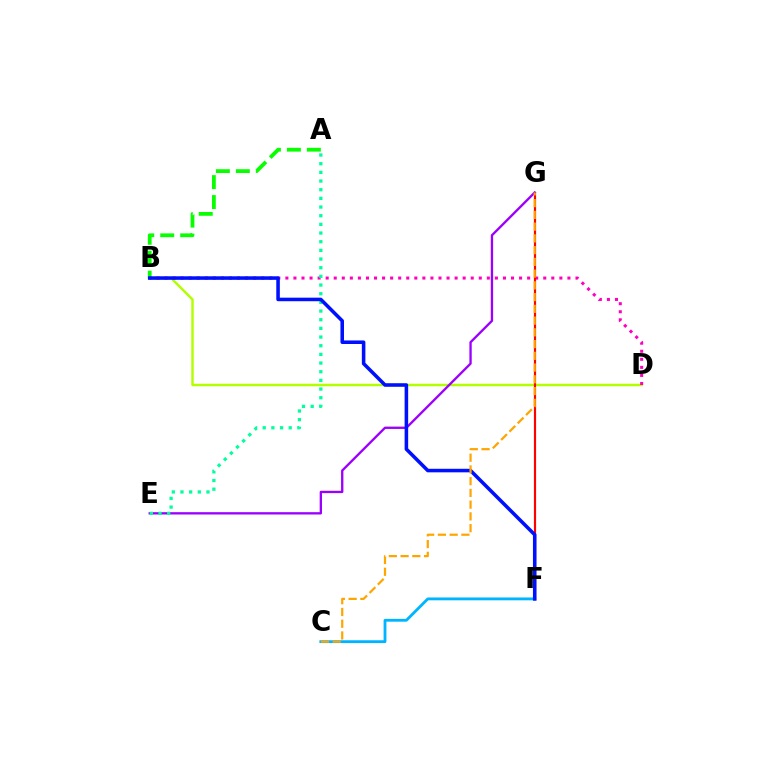{('C', 'F'): [{'color': '#00b5ff', 'line_style': 'solid', 'thickness': 2.04}], ('B', 'D'): [{'color': '#b3ff00', 'line_style': 'solid', 'thickness': 1.76}, {'color': '#ff00bd', 'line_style': 'dotted', 'thickness': 2.19}], ('A', 'B'): [{'color': '#08ff00', 'line_style': 'dashed', 'thickness': 2.71}], ('F', 'G'): [{'color': '#ff0000', 'line_style': 'solid', 'thickness': 1.57}], ('E', 'G'): [{'color': '#9b00ff', 'line_style': 'solid', 'thickness': 1.67}], ('A', 'E'): [{'color': '#00ff9d', 'line_style': 'dotted', 'thickness': 2.35}], ('B', 'F'): [{'color': '#0010ff', 'line_style': 'solid', 'thickness': 2.56}], ('C', 'G'): [{'color': '#ffa500', 'line_style': 'dashed', 'thickness': 1.6}]}